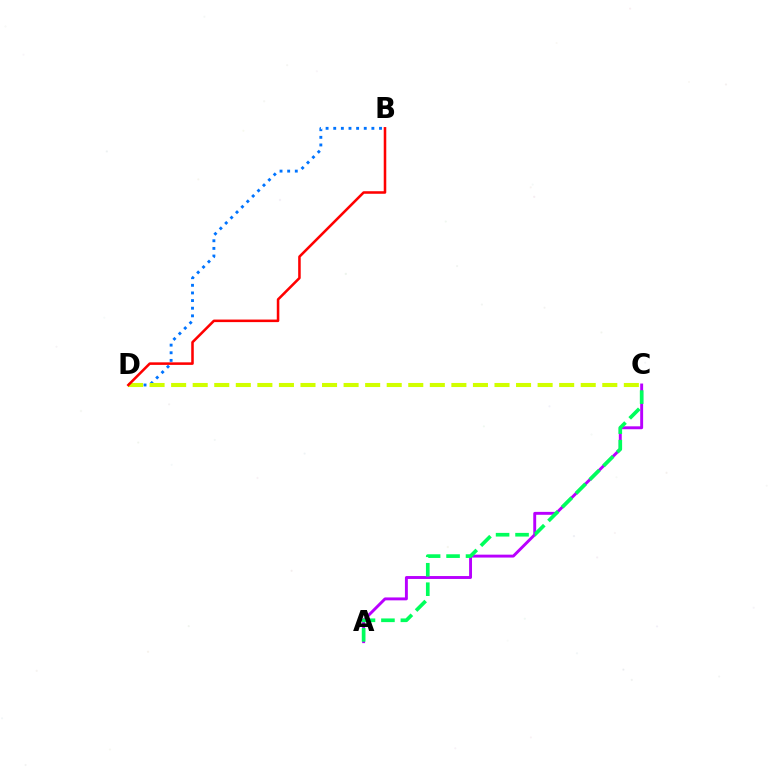{('A', 'C'): [{'color': '#b900ff', 'line_style': 'solid', 'thickness': 2.1}, {'color': '#00ff5c', 'line_style': 'dashed', 'thickness': 2.64}], ('B', 'D'): [{'color': '#0074ff', 'line_style': 'dotted', 'thickness': 2.07}, {'color': '#ff0000', 'line_style': 'solid', 'thickness': 1.84}], ('C', 'D'): [{'color': '#d1ff00', 'line_style': 'dashed', 'thickness': 2.93}]}